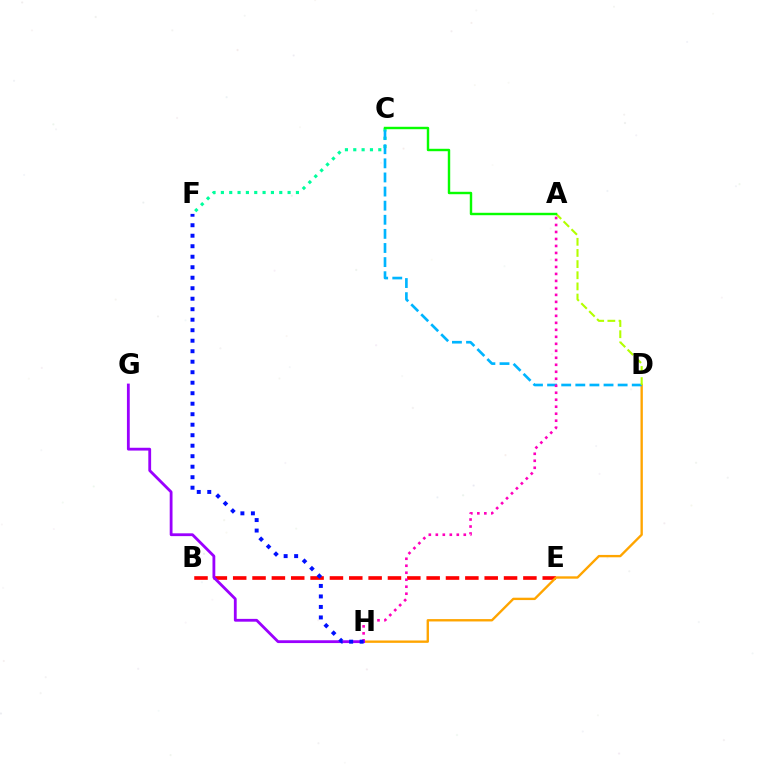{('B', 'E'): [{'color': '#ff0000', 'line_style': 'dashed', 'thickness': 2.63}], ('C', 'F'): [{'color': '#00ff9d', 'line_style': 'dotted', 'thickness': 2.27}], ('D', 'H'): [{'color': '#ffa500', 'line_style': 'solid', 'thickness': 1.7}], ('C', 'D'): [{'color': '#00b5ff', 'line_style': 'dashed', 'thickness': 1.92}], ('A', 'H'): [{'color': '#ff00bd', 'line_style': 'dotted', 'thickness': 1.9}], ('A', 'D'): [{'color': '#b3ff00', 'line_style': 'dashed', 'thickness': 1.51}], ('G', 'H'): [{'color': '#9b00ff', 'line_style': 'solid', 'thickness': 2.02}], ('A', 'C'): [{'color': '#08ff00', 'line_style': 'solid', 'thickness': 1.74}], ('F', 'H'): [{'color': '#0010ff', 'line_style': 'dotted', 'thickness': 2.85}]}